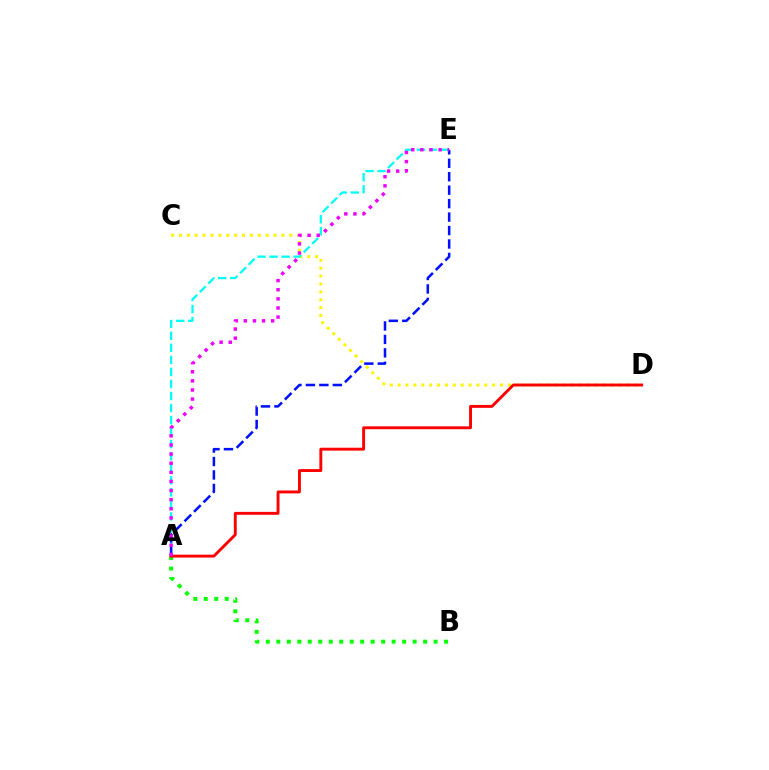{('A', 'B'): [{'color': '#08ff00', 'line_style': 'dotted', 'thickness': 2.85}], ('C', 'D'): [{'color': '#fcf500', 'line_style': 'dotted', 'thickness': 2.14}], ('A', 'E'): [{'color': '#00fff6', 'line_style': 'dashed', 'thickness': 1.64}, {'color': '#0010ff', 'line_style': 'dashed', 'thickness': 1.83}, {'color': '#ee00ff', 'line_style': 'dotted', 'thickness': 2.48}], ('A', 'D'): [{'color': '#ff0000', 'line_style': 'solid', 'thickness': 2.09}]}